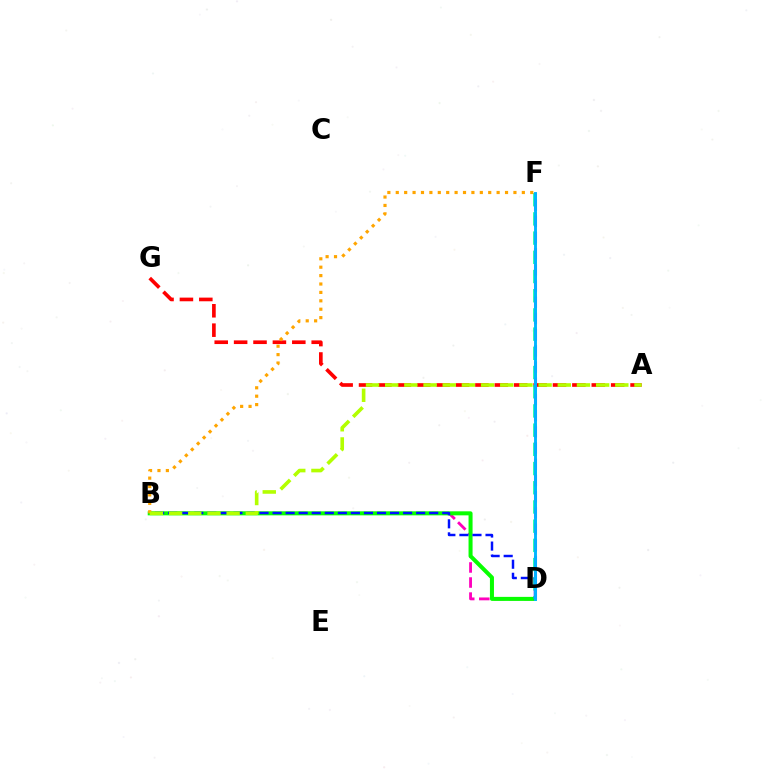{('B', 'D'): [{'color': '#ff00bd', 'line_style': 'dashed', 'thickness': 2.05}, {'color': '#08ff00', 'line_style': 'solid', 'thickness': 2.9}, {'color': '#0010ff', 'line_style': 'dashed', 'thickness': 1.77}], ('A', 'G'): [{'color': '#ff0000', 'line_style': 'dashed', 'thickness': 2.63}], ('D', 'F'): [{'color': '#00ff9d', 'line_style': 'dashed', 'thickness': 2.61}, {'color': '#9b00ff', 'line_style': 'dashed', 'thickness': 2.2}, {'color': '#00b5ff', 'line_style': 'solid', 'thickness': 2.09}], ('B', 'F'): [{'color': '#ffa500', 'line_style': 'dotted', 'thickness': 2.28}], ('A', 'B'): [{'color': '#b3ff00', 'line_style': 'dashed', 'thickness': 2.61}]}